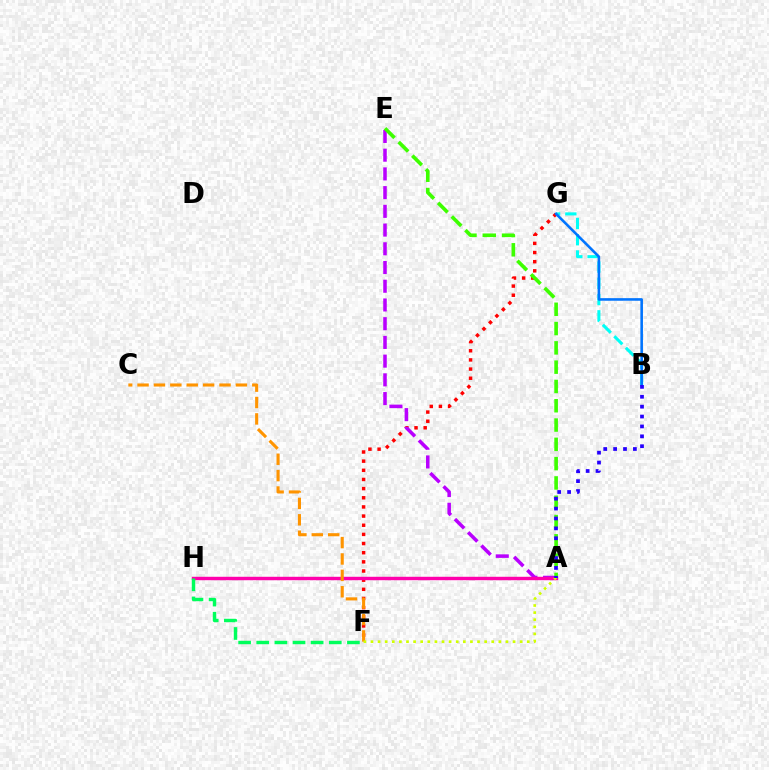{('F', 'G'): [{'color': '#ff0000', 'line_style': 'dotted', 'thickness': 2.49}], ('A', 'E'): [{'color': '#b900ff', 'line_style': 'dashed', 'thickness': 2.54}, {'color': '#3dff00', 'line_style': 'dashed', 'thickness': 2.62}], ('A', 'H'): [{'color': '#ff00ac', 'line_style': 'solid', 'thickness': 2.47}], ('B', 'G'): [{'color': '#00fff6', 'line_style': 'dashed', 'thickness': 2.21}, {'color': '#0074ff', 'line_style': 'solid', 'thickness': 1.86}], ('C', 'F'): [{'color': '#ff9400', 'line_style': 'dashed', 'thickness': 2.23}], ('F', 'H'): [{'color': '#00ff5c', 'line_style': 'dashed', 'thickness': 2.46}], ('A', 'F'): [{'color': '#d1ff00', 'line_style': 'dotted', 'thickness': 1.93}], ('A', 'B'): [{'color': '#2500ff', 'line_style': 'dotted', 'thickness': 2.69}]}